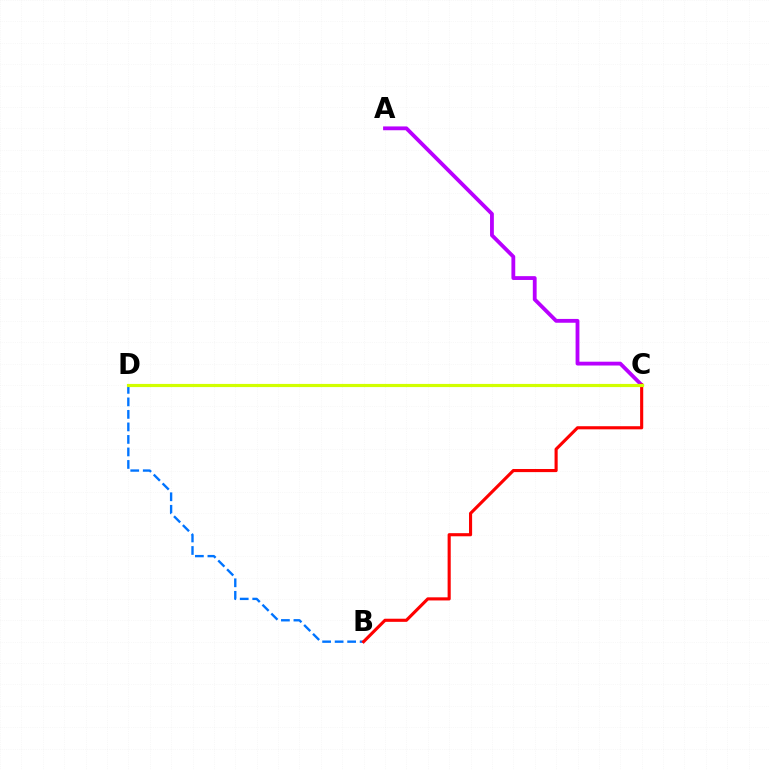{('B', 'D'): [{'color': '#0074ff', 'line_style': 'dashed', 'thickness': 1.7}], ('A', 'C'): [{'color': '#b900ff', 'line_style': 'solid', 'thickness': 2.75}], ('B', 'C'): [{'color': '#ff0000', 'line_style': 'solid', 'thickness': 2.24}], ('C', 'D'): [{'color': '#00ff5c', 'line_style': 'solid', 'thickness': 1.96}, {'color': '#d1ff00', 'line_style': 'solid', 'thickness': 2.28}]}